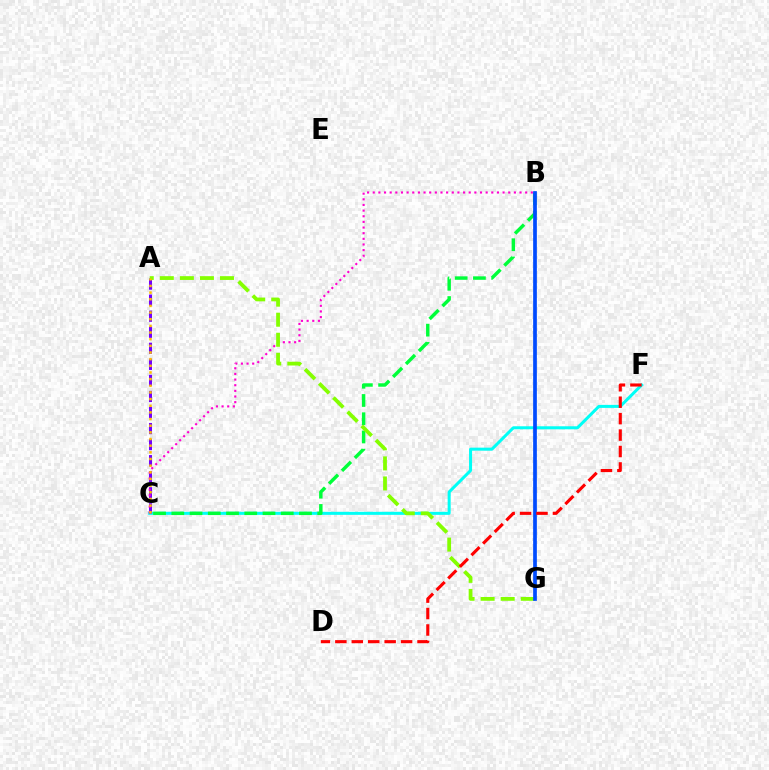{('C', 'F'): [{'color': '#00fff6', 'line_style': 'solid', 'thickness': 2.17}], ('A', 'C'): [{'color': '#7200ff', 'line_style': 'dashed', 'thickness': 2.18}, {'color': '#ffbd00', 'line_style': 'dotted', 'thickness': 1.81}], ('B', 'C'): [{'color': '#00ff39', 'line_style': 'dashed', 'thickness': 2.48}, {'color': '#ff00cf', 'line_style': 'dotted', 'thickness': 1.53}], ('A', 'G'): [{'color': '#84ff00', 'line_style': 'dashed', 'thickness': 2.72}], ('B', 'G'): [{'color': '#004bff', 'line_style': 'solid', 'thickness': 2.67}], ('D', 'F'): [{'color': '#ff0000', 'line_style': 'dashed', 'thickness': 2.23}]}